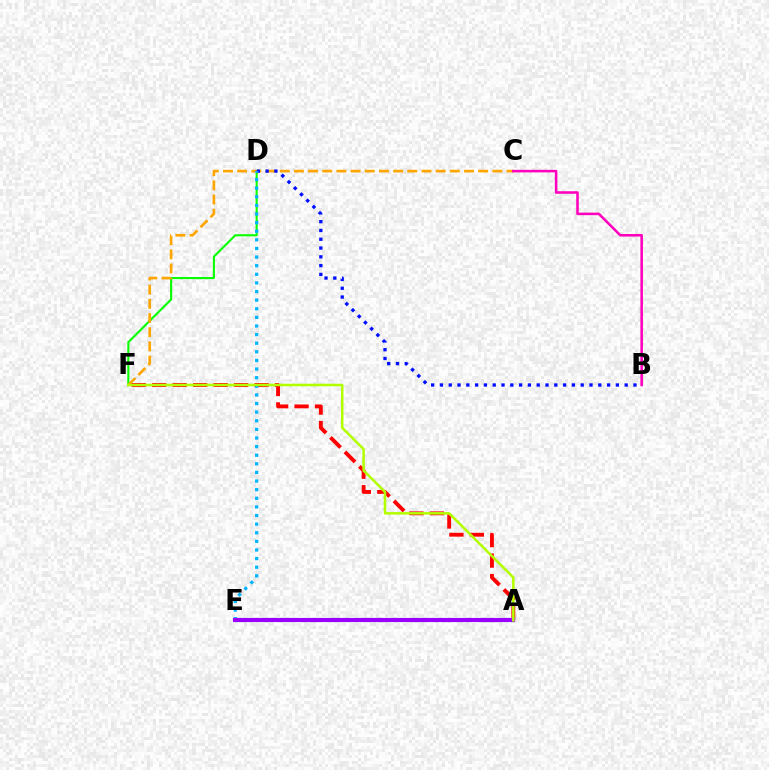{('D', 'F'): [{'color': '#08ff00', 'line_style': 'solid', 'thickness': 1.51}], ('C', 'F'): [{'color': '#ffa500', 'line_style': 'dashed', 'thickness': 1.93}], ('B', 'D'): [{'color': '#0010ff', 'line_style': 'dotted', 'thickness': 2.39}], ('A', 'F'): [{'color': '#ff0000', 'line_style': 'dashed', 'thickness': 2.78}, {'color': '#b3ff00', 'line_style': 'solid', 'thickness': 1.83}], ('D', 'E'): [{'color': '#00b5ff', 'line_style': 'dotted', 'thickness': 2.34}], ('A', 'E'): [{'color': '#00ff9d', 'line_style': 'dashed', 'thickness': 2.95}, {'color': '#9b00ff', 'line_style': 'solid', 'thickness': 2.96}], ('B', 'C'): [{'color': '#ff00bd', 'line_style': 'solid', 'thickness': 1.84}]}